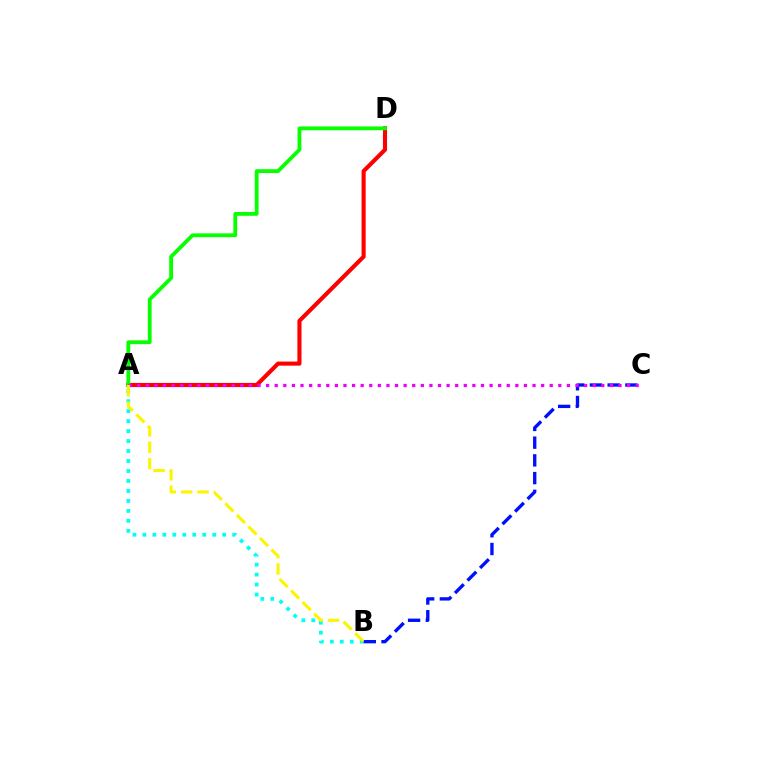{('A', 'B'): [{'color': '#00fff6', 'line_style': 'dotted', 'thickness': 2.71}, {'color': '#fcf500', 'line_style': 'dashed', 'thickness': 2.22}], ('B', 'C'): [{'color': '#0010ff', 'line_style': 'dashed', 'thickness': 2.41}], ('A', 'D'): [{'color': '#ff0000', 'line_style': 'solid', 'thickness': 2.95}, {'color': '#08ff00', 'line_style': 'solid', 'thickness': 2.74}], ('A', 'C'): [{'color': '#ee00ff', 'line_style': 'dotted', 'thickness': 2.33}]}